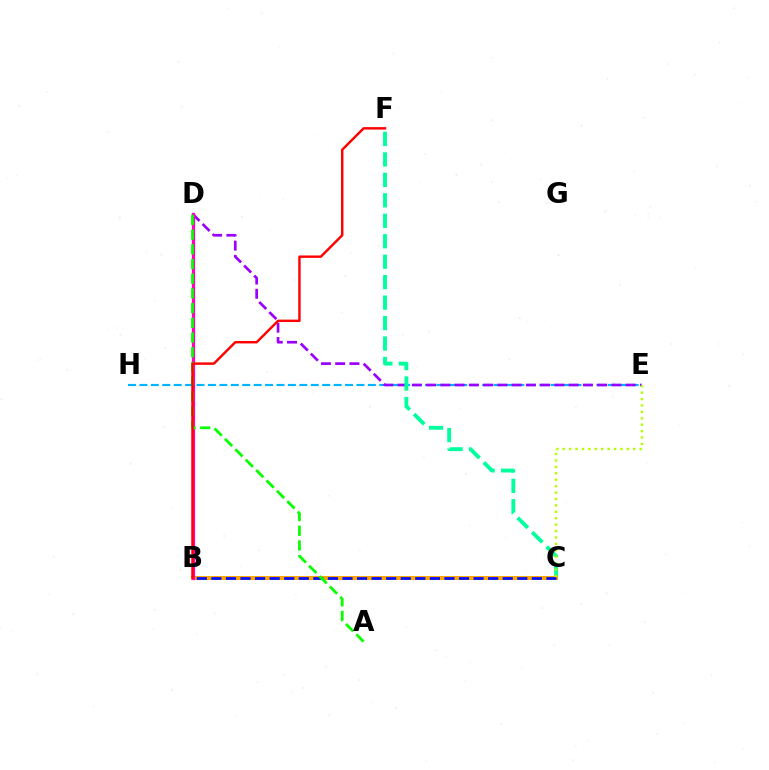{('E', 'H'): [{'color': '#00b5ff', 'line_style': 'dashed', 'thickness': 1.55}], ('D', 'E'): [{'color': '#9b00ff', 'line_style': 'dashed', 'thickness': 1.94}], ('C', 'F'): [{'color': '#00ff9d', 'line_style': 'dashed', 'thickness': 2.78}], ('B', 'C'): [{'color': '#ffa500', 'line_style': 'solid', 'thickness': 2.91}, {'color': '#0010ff', 'line_style': 'dashed', 'thickness': 1.98}], ('B', 'D'): [{'color': '#ff00bd', 'line_style': 'solid', 'thickness': 2.31}], ('A', 'D'): [{'color': '#08ff00', 'line_style': 'dashed', 'thickness': 2.0}], ('B', 'F'): [{'color': '#ff0000', 'line_style': 'solid', 'thickness': 1.75}], ('C', 'E'): [{'color': '#b3ff00', 'line_style': 'dotted', 'thickness': 1.74}]}